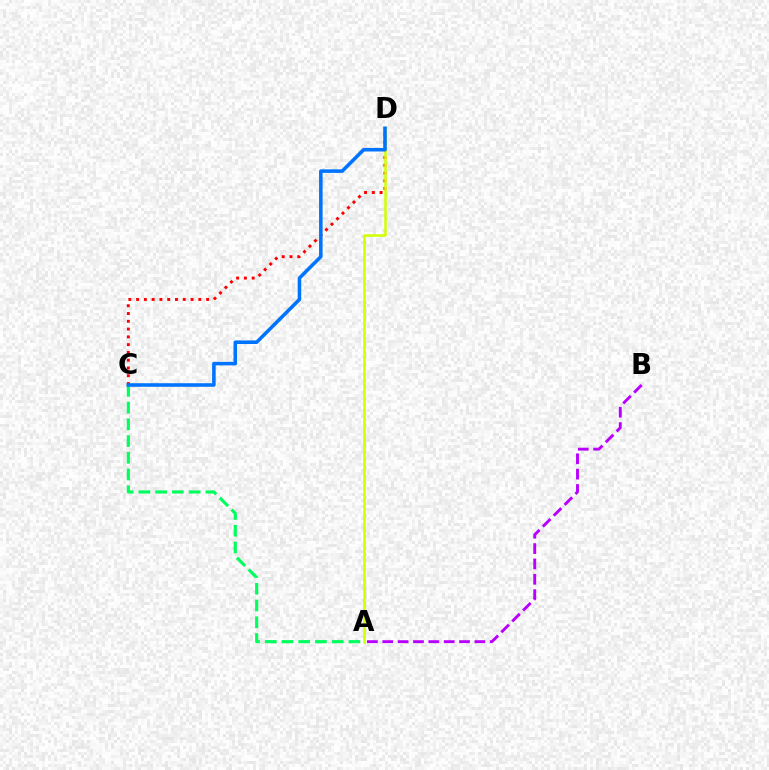{('A', 'C'): [{'color': '#00ff5c', 'line_style': 'dashed', 'thickness': 2.27}], ('C', 'D'): [{'color': '#ff0000', 'line_style': 'dotted', 'thickness': 2.11}, {'color': '#0074ff', 'line_style': 'solid', 'thickness': 2.56}], ('A', 'D'): [{'color': '#d1ff00', 'line_style': 'solid', 'thickness': 1.81}], ('A', 'B'): [{'color': '#b900ff', 'line_style': 'dashed', 'thickness': 2.09}]}